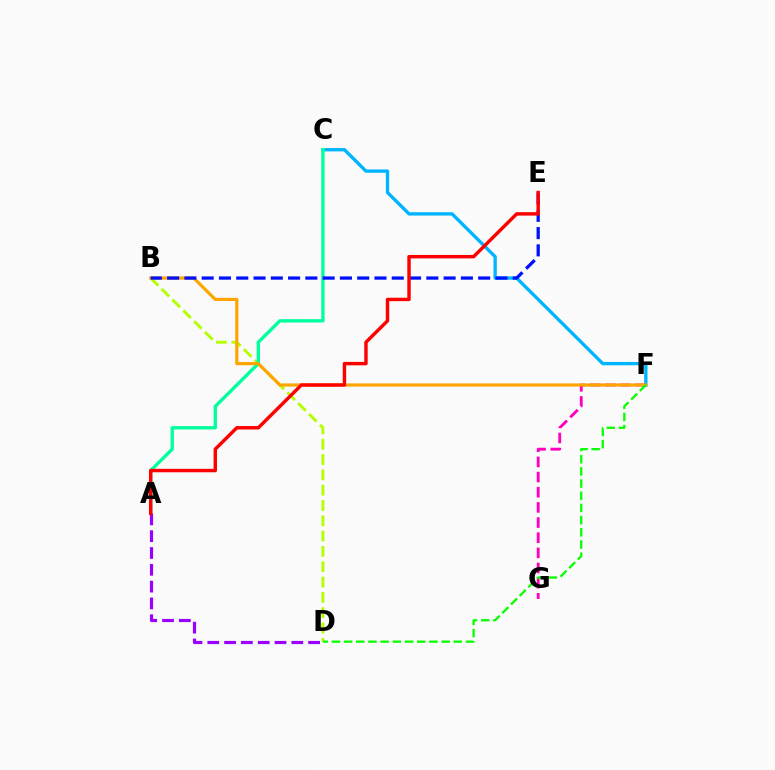{('B', 'D'): [{'color': '#b3ff00', 'line_style': 'dashed', 'thickness': 2.08}], ('C', 'F'): [{'color': '#00b5ff', 'line_style': 'solid', 'thickness': 2.4}], ('A', 'C'): [{'color': '#00ff9d', 'line_style': 'solid', 'thickness': 2.41}], ('F', 'G'): [{'color': '#ff00bd', 'line_style': 'dashed', 'thickness': 2.06}], ('B', 'F'): [{'color': '#ffa500', 'line_style': 'solid', 'thickness': 2.29}], ('B', 'E'): [{'color': '#0010ff', 'line_style': 'dashed', 'thickness': 2.35}], ('A', 'D'): [{'color': '#9b00ff', 'line_style': 'dashed', 'thickness': 2.28}], ('A', 'E'): [{'color': '#ff0000', 'line_style': 'solid', 'thickness': 2.47}], ('D', 'F'): [{'color': '#08ff00', 'line_style': 'dashed', 'thickness': 1.66}]}